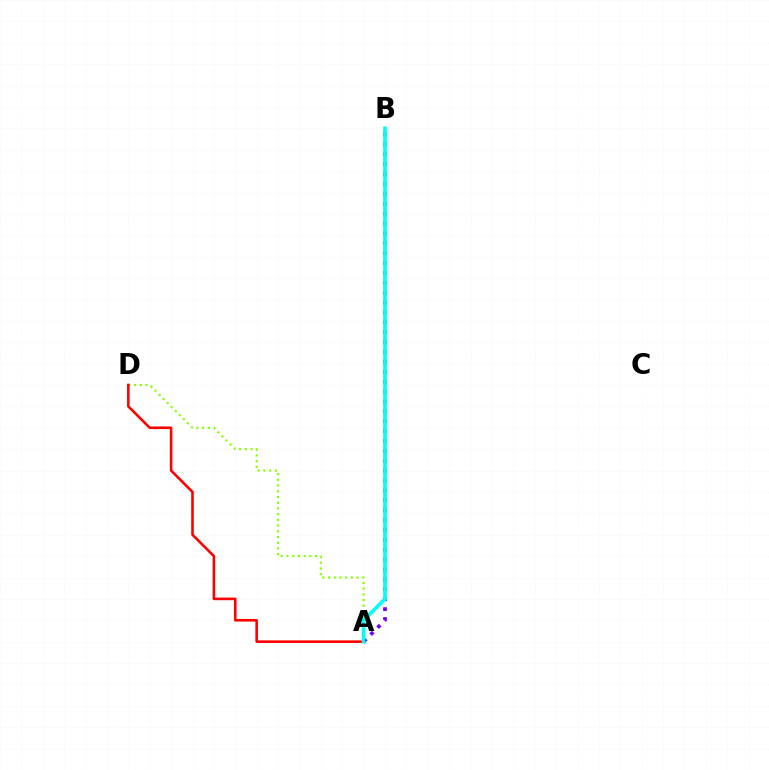{('A', 'B'): [{'color': '#7200ff', 'line_style': 'dotted', 'thickness': 2.69}, {'color': '#00fff6', 'line_style': 'solid', 'thickness': 2.63}], ('A', 'D'): [{'color': '#84ff00', 'line_style': 'dotted', 'thickness': 1.55}, {'color': '#ff0000', 'line_style': 'solid', 'thickness': 1.87}]}